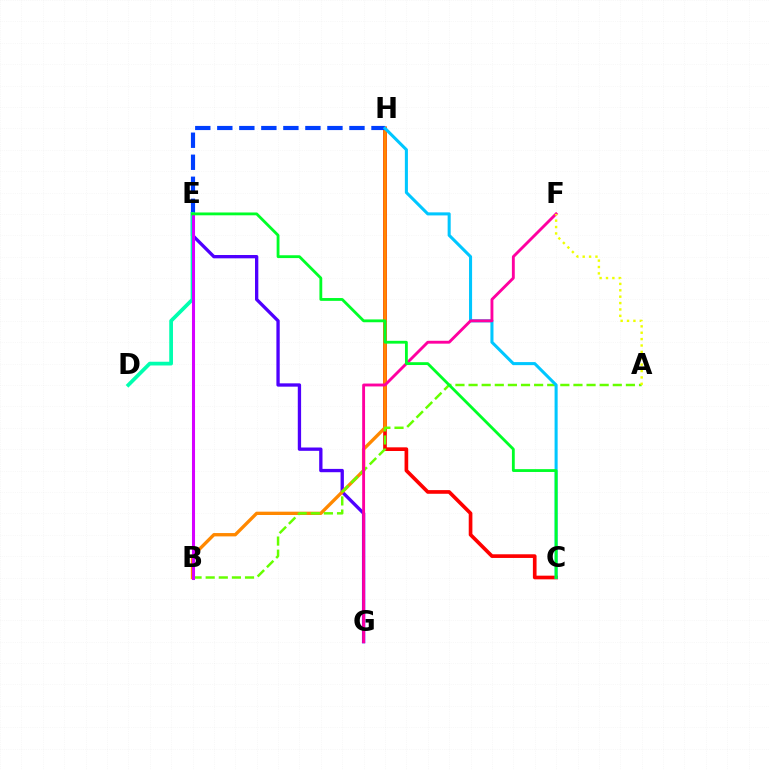{('E', 'G'): [{'color': '#4f00ff', 'line_style': 'solid', 'thickness': 2.39}], ('C', 'H'): [{'color': '#ff0000', 'line_style': 'solid', 'thickness': 2.64}, {'color': '#00c7ff', 'line_style': 'solid', 'thickness': 2.2}], ('B', 'H'): [{'color': '#ff8800', 'line_style': 'solid', 'thickness': 2.4}], ('E', 'H'): [{'color': '#003fff', 'line_style': 'dashed', 'thickness': 2.99}], ('D', 'E'): [{'color': '#00ffaf', 'line_style': 'solid', 'thickness': 2.69}], ('A', 'B'): [{'color': '#66ff00', 'line_style': 'dashed', 'thickness': 1.78}], ('B', 'E'): [{'color': '#d600ff', 'line_style': 'solid', 'thickness': 2.2}], ('F', 'G'): [{'color': '#ff00a0', 'line_style': 'solid', 'thickness': 2.07}], ('A', 'F'): [{'color': '#eeff00', 'line_style': 'dotted', 'thickness': 1.73}], ('C', 'E'): [{'color': '#00ff27', 'line_style': 'solid', 'thickness': 2.03}]}